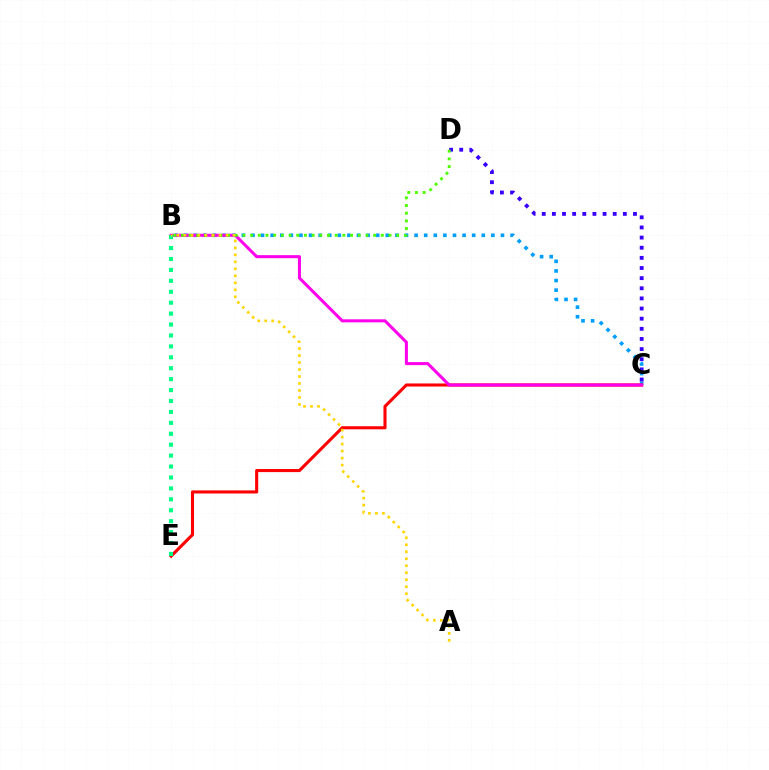{('B', 'C'): [{'color': '#009eff', 'line_style': 'dotted', 'thickness': 2.61}, {'color': '#ff00ed', 'line_style': 'solid', 'thickness': 2.19}], ('C', 'D'): [{'color': '#3700ff', 'line_style': 'dotted', 'thickness': 2.75}], ('C', 'E'): [{'color': '#ff0000', 'line_style': 'solid', 'thickness': 2.22}], ('B', 'D'): [{'color': '#4fff00', 'line_style': 'dotted', 'thickness': 2.09}], ('B', 'E'): [{'color': '#00ff86', 'line_style': 'dotted', 'thickness': 2.97}], ('A', 'B'): [{'color': '#ffd500', 'line_style': 'dotted', 'thickness': 1.9}]}